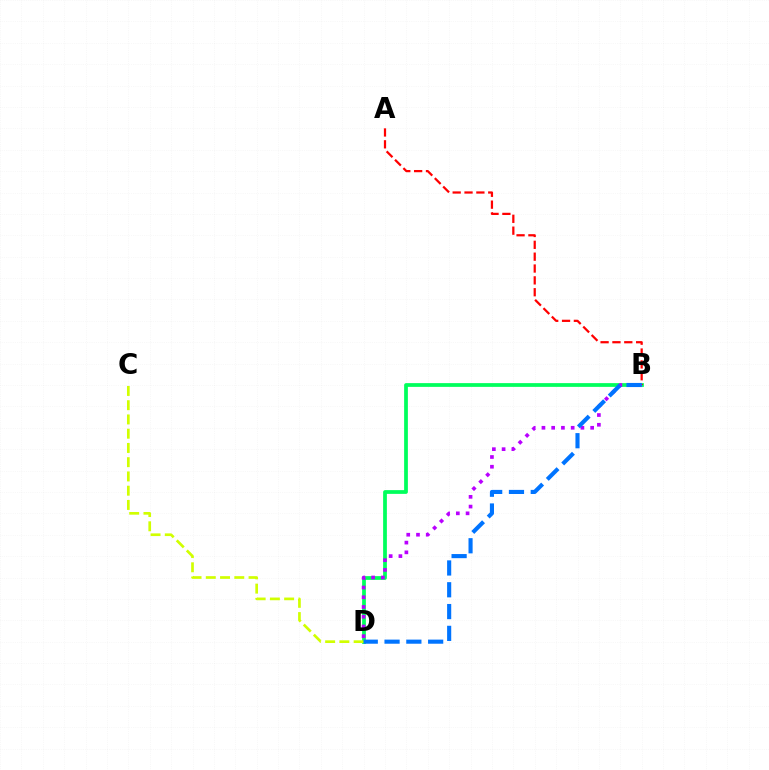{('B', 'D'): [{'color': '#00ff5c', 'line_style': 'solid', 'thickness': 2.7}, {'color': '#b900ff', 'line_style': 'dotted', 'thickness': 2.65}, {'color': '#0074ff', 'line_style': 'dashed', 'thickness': 2.96}], ('C', 'D'): [{'color': '#d1ff00', 'line_style': 'dashed', 'thickness': 1.94}], ('A', 'B'): [{'color': '#ff0000', 'line_style': 'dashed', 'thickness': 1.61}]}